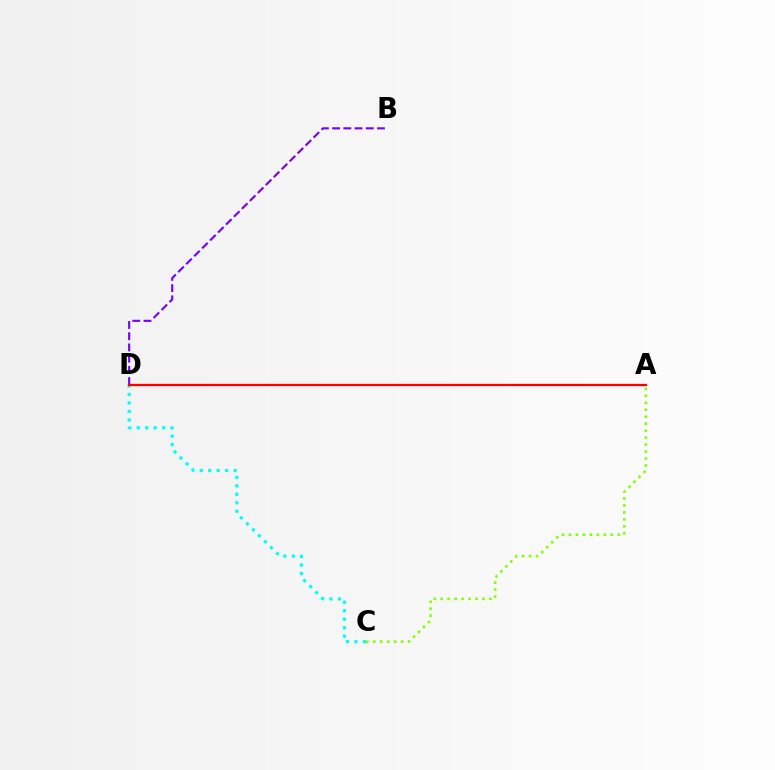{('A', 'C'): [{'color': '#84ff00', 'line_style': 'dotted', 'thickness': 1.89}], ('B', 'D'): [{'color': '#7200ff', 'line_style': 'dashed', 'thickness': 1.52}], ('C', 'D'): [{'color': '#00fff6', 'line_style': 'dotted', 'thickness': 2.3}], ('A', 'D'): [{'color': '#ff0000', 'line_style': 'solid', 'thickness': 1.65}]}